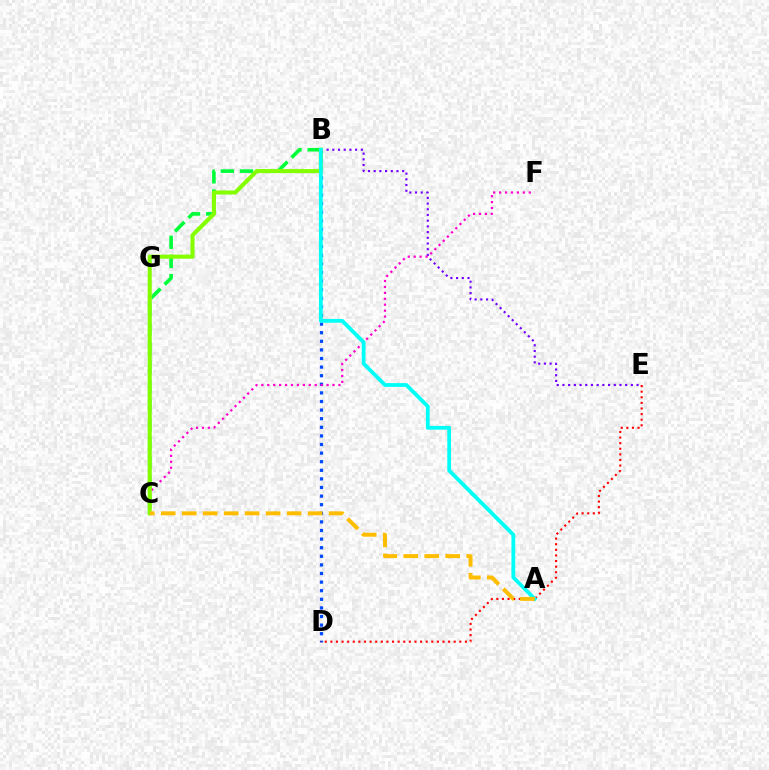{('B', 'C'): [{'color': '#00ff39', 'line_style': 'dashed', 'thickness': 2.6}, {'color': '#84ff00', 'line_style': 'solid', 'thickness': 2.94}], ('B', 'D'): [{'color': '#004bff', 'line_style': 'dotted', 'thickness': 2.34}], ('B', 'E'): [{'color': '#7200ff', 'line_style': 'dotted', 'thickness': 1.55}], ('C', 'F'): [{'color': '#ff00cf', 'line_style': 'dotted', 'thickness': 1.61}], ('D', 'E'): [{'color': '#ff0000', 'line_style': 'dotted', 'thickness': 1.52}], ('A', 'B'): [{'color': '#00fff6', 'line_style': 'solid', 'thickness': 2.72}], ('A', 'C'): [{'color': '#ffbd00', 'line_style': 'dashed', 'thickness': 2.85}]}